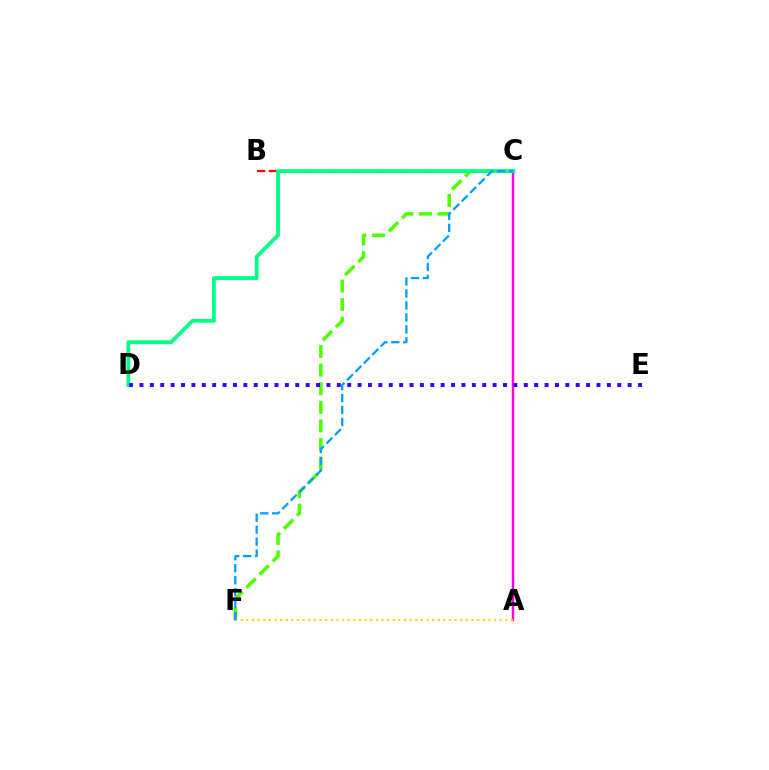{('C', 'F'): [{'color': '#4fff00', 'line_style': 'dashed', 'thickness': 2.53}, {'color': '#009eff', 'line_style': 'dashed', 'thickness': 1.63}], ('A', 'C'): [{'color': '#ff00ed', 'line_style': 'solid', 'thickness': 1.77}], ('B', 'C'): [{'color': '#ff0000', 'line_style': 'dashed', 'thickness': 1.61}], ('C', 'D'): [{'color': '#00ff86', 'line_style': 'solid', 'thickness': 2.73}], ('D', 'E'): [{'color': '#3700ff', 'line_style': 'dotted', 'thickness': 2.82}], ('A', 'F'): [{'color': '#ffd500', 'line_style': 'dotted', 'thickness': 1.53}]}